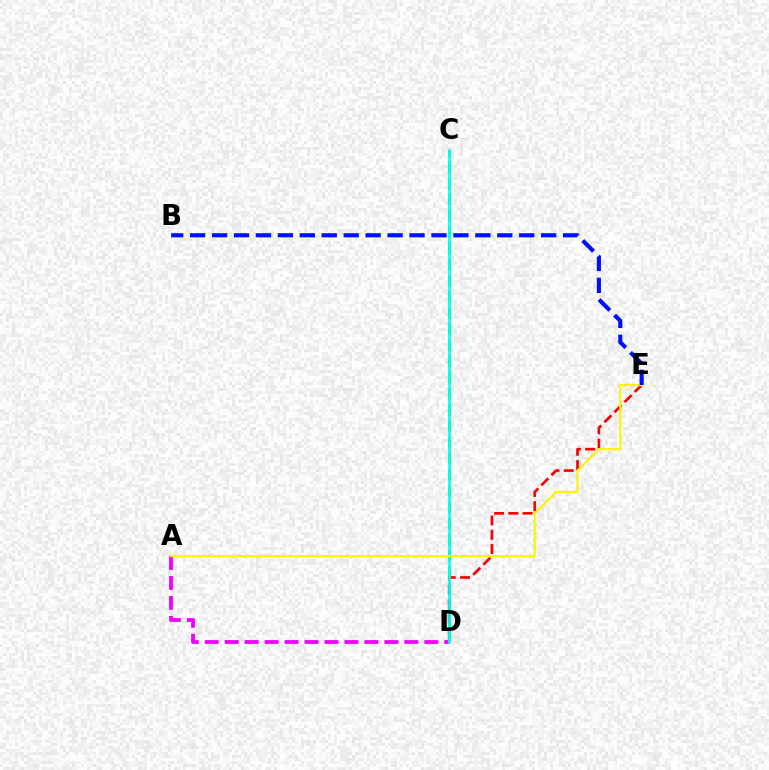{('C', 'D'): [{'color': '#08ff00', 'line_style': 'dashed', 'thickness': 2.2}, {'color': '#00fff6', 'line_style': 'solid', 'thickness': 1.87}], ('D', 'E'): [{'color': '#ff0000', 'line_style': 'dashed', 'thickness': 1.94}], ('A', 'D'): [{'color': '#ee00ff', 'line_style': 'dashed', 'thickness': 2.71}], ('A', 'E'): [{'color': '#fcf500', 'line_style': 'solid', 'thickness': 1.56}], ('B', 'E'): [{'color': '#0010ff', 'line_style': 'dashed', 'thickness': 2.98}]}